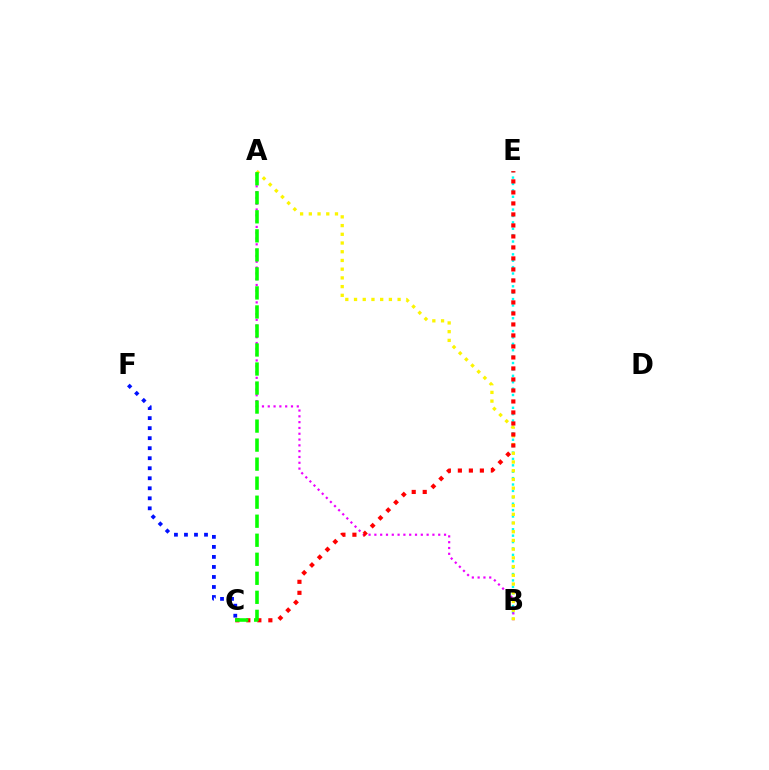{('B', 'E'): [{'color': '#00fff6', 'line_style': 'dotted', 'thickness': 1.74}], ('A', 'B'): [{'color': '#ee00ff', 'line_style': 'dotted', 'thickness': 1.58}, {'color': '#fcf500', 'line_style': 'dotted', 'thickness': 2.37}], ('C', 'F'): [{'color': '#0010ff', 'line_style': 'dotted', 'thickness': 2.72}], ('C', 'E'): [{'color': '#ff0000', 'line_style': 'dotted', 'thickness': 2.99}], ('A', 'C'): [{'color': '#08ff00', 'line_style': 'dashed', 'thickness': 2.58}]}